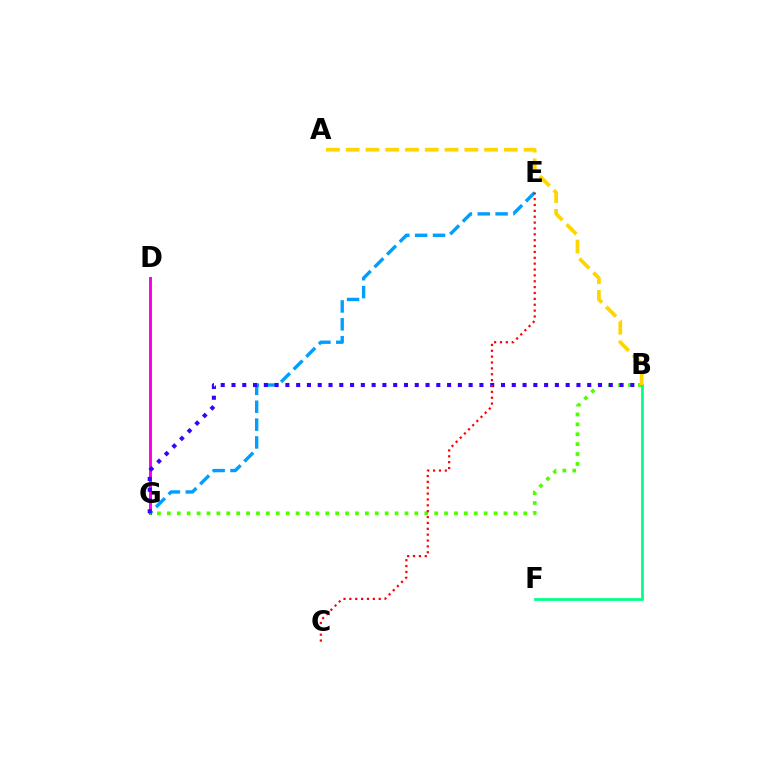{('D', 'G'): [{'color': '#ff00ed', 'line_style': 'solid', 'thickness': 2.15}], ('B', 'G'): [{'color': '#4fff00', 'line_style': 'dotted', 'thickness': 2.69}, {'color': '#3700ff', 'line_style': 'dotted', 'thickness': 2.93}], ('E', 'G'): [{'color': '#009eff', 'line_style': 'dashed', 'thickness': 2.43}], ('B', 'F'): [{'color': '#00ff86', 'line_style': 'solid', 'thickness': 1.98}], ('C', 'E'): [{'color': '#ff0000', 'line_style': 'dotted', 'thickness': 1.59}], ('A', 'B'): [{'color': '#ffd500', 'line_style': 'dashed', 'thickness': 2.69}]}